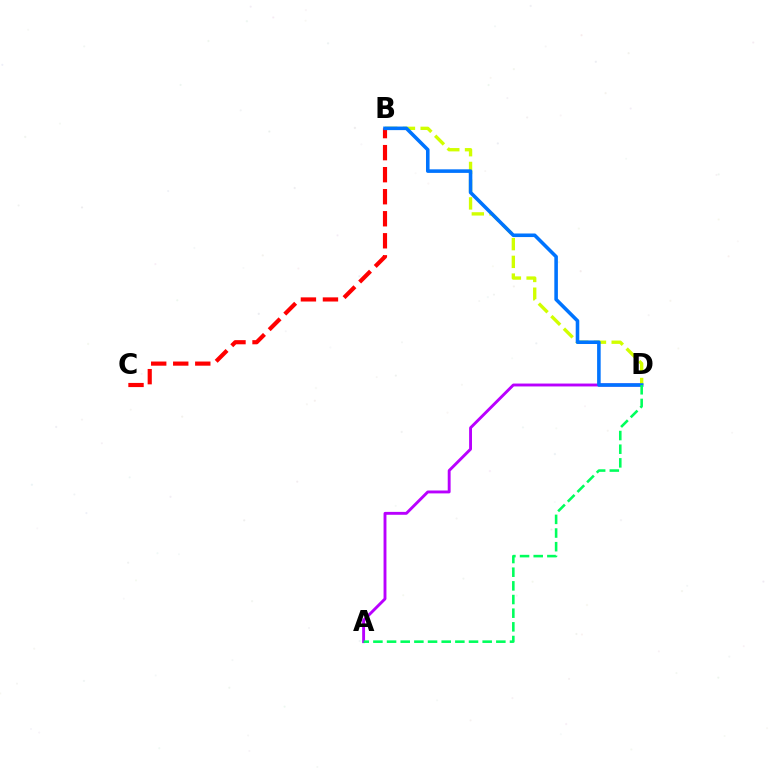{('A', 'D'): [{'color': '#b900ff', 'line_style': 'solid', 'thickness': 2.08}, {'color': '#00ff5c', 'line_style': 'dashed', 'thickness': 1.86}], ('B', 'D'): [{'color': '#d1ff00', 'line_style': 'dashed', 'thickness': 2.41}, {'color': '#0074ff', 'line_style': 'solid', 'thickness': 2.57}], ('B', 'C'): [{'color': '#ff0000', 'line_style': 'dashed', 'thickness': 2.99}]}